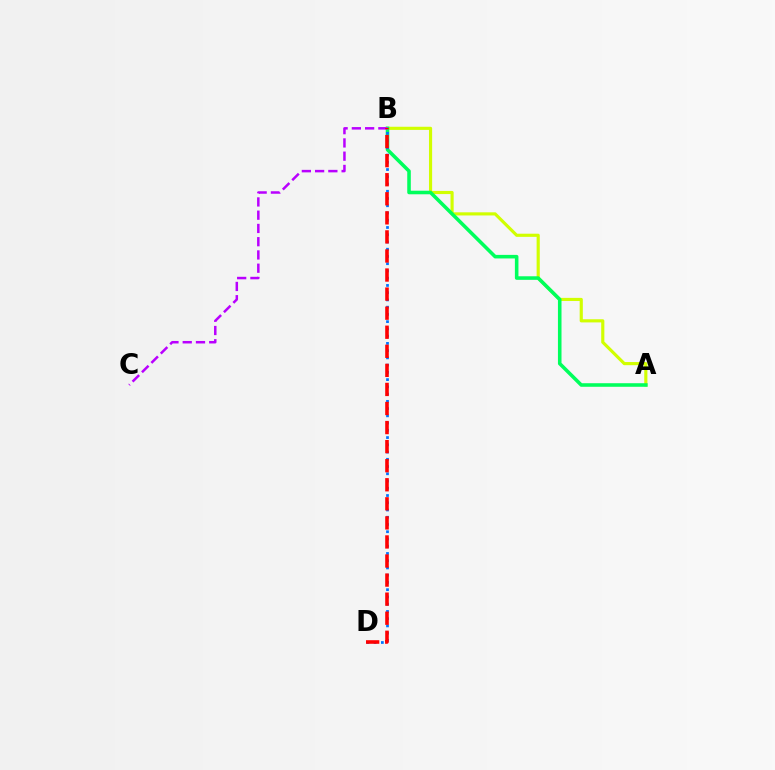{('A', 'B'): [{'color': '#d1ff00', 'line_style': 'solid', 'thickness': 2.26}, {'color': '#00ff5c', 'line_style': 'solid', 'thickness': 2.57}], ('B', 'D'): [{'color': '#0074ff', 'line_style': 'dotted', 'thickness': 1.97}, {'color': '#ff0000', 'line_style': 'dashed', 'thickness': 2.59}], ('B', 'C'): [{'color': '#b900ff', 'line_style': 'dashed', 'thickness': 1.8}]}